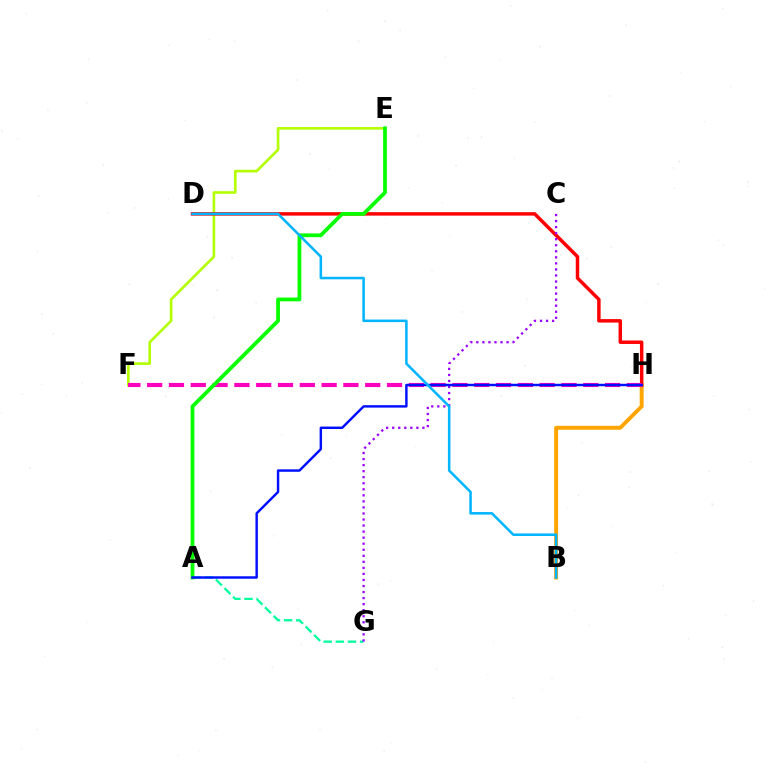{('E', 'F'): [{'color': '#b3ff00', 'line_style': 'solid', 'thickness': 1.9}], ('B', 'H'): [{'color': '#ffa500', 'line_style': 'solid', 'thickness': 2.83}], ('D', 'H'): [{'color': '#ff0000', 'line_style': 'solid', 'thickness': 2.5}], ('A', 'G'): [{'color': '#00ff9d', 'line_style': 'dashed', 'thickness': 1.65}], ('C', 'G'): [{'color': '#9b00ff', 'line_style': 'dotted', 'thickness': 1.64}], ('F', 'H'): [{'color': '#ff00bd', 'line_style': 'dashed', 'thickness': 2.96}], ('A', 'E'): [{'color': '#08ff00', 'line_style': 'solid', 'thickness': 2.72}], ('A', 'H'): [{'color': '#0010ff', 'line_style': 'solid', 'thickness': 1.76}], ('B', 'D'): [{'color': '#00b5ff', 'line_style': 'solid', 'thickness': 1.82}]}